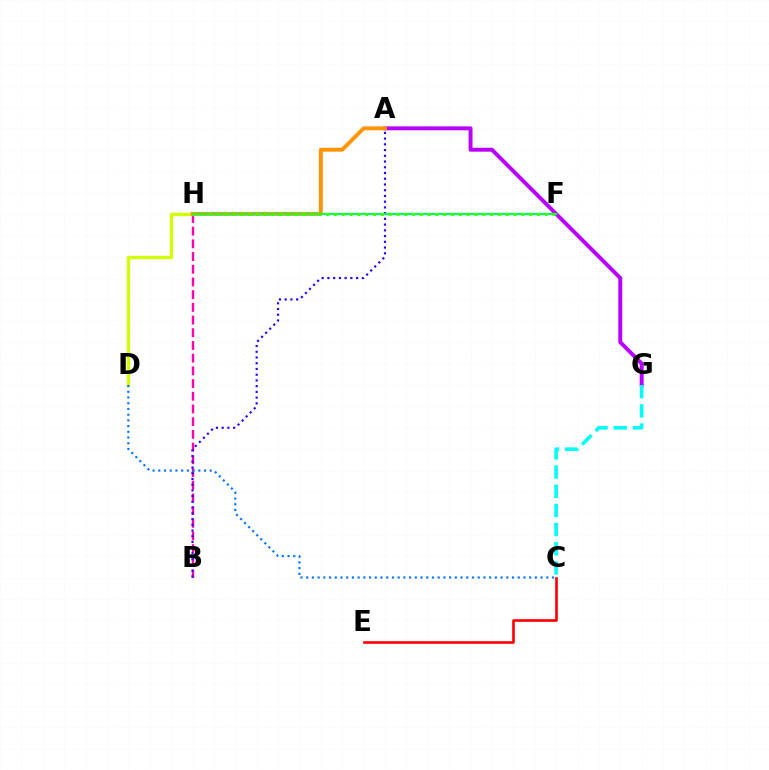{('B', 'H'): [{'color': '#ff00ac', 'line_style': 'dashed', 'thickness': 1.73}], ('D', 'H'): [{'color': '#d1ff00', 'line_style': 'solid', 'thickness': 2.38}], ('A', 'G'): [{'color': '#b900ff', 'line_style': 'solid', 'thickness': 2.83}], ('A', 'H'): [{'color': '#ff9400', 'line_style': 'solid', 'thickness': 2.8}], ('A', 'B'): [{'color': '#2500ff', 'line_style': 'dotted', 'thickness': 1.56}], ('F', 'H'): [{'color': '#00ff5c', 'line_style': 'solid', 'thickness': 1.61}, {'color': '#3dff00', 'line_style': 'dotted', 'thickness': 2.12}], ('C', 'D'): [{'color': '#0074ff', 'line_style': 'dotted', 'thickness': 1.55}], ('C', 'G'): [{'color': '#00fff6', 'line_style': 'dashed', 'thickness': 2.6}], ('C', 'E'): [{'color': '#ff0000', 'line_style': 'solid', 'thickness': 1.9}]}